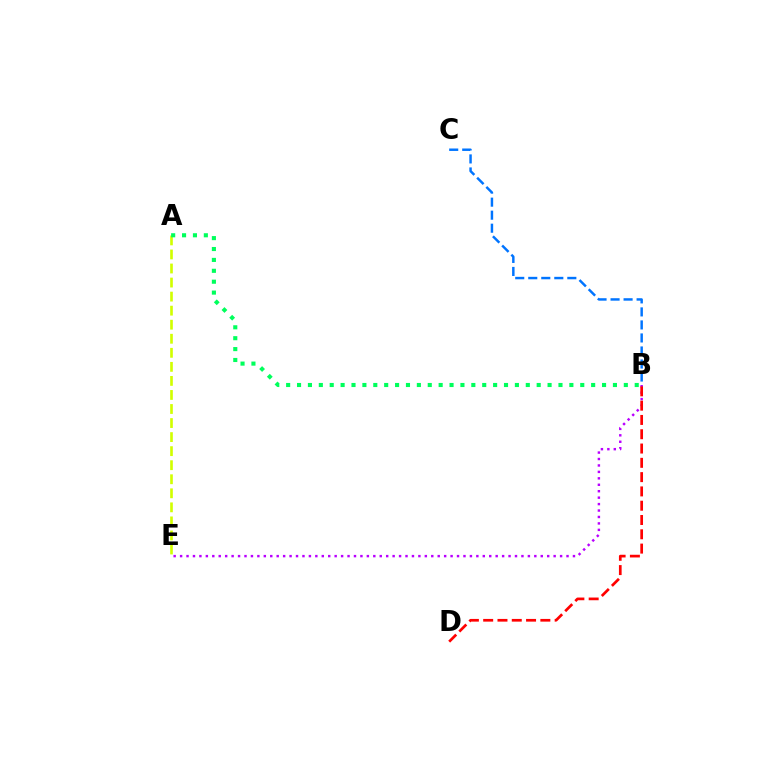{('A', 'E'): [{'color': '#d1ff00', 'line_style': 'dashed', 'thickness': 1.91}], ('A', 'B'): [{'color': '#00ff5c', 'line_style': 'dotted', 'thickness': 2.96}], ('B', 'E'): [{'color': '#b900ff', 'line_style': 'dotted', 'thickness': 1.75}], ('B', 'D'): [{'color': '#ff0000', 'line_style': 'dashed', 'thickness': 1.94}], ('B', 'C'): [{'color': '#0074ff', 'line_style': 'dashed', 'thickness': 1.77}]}